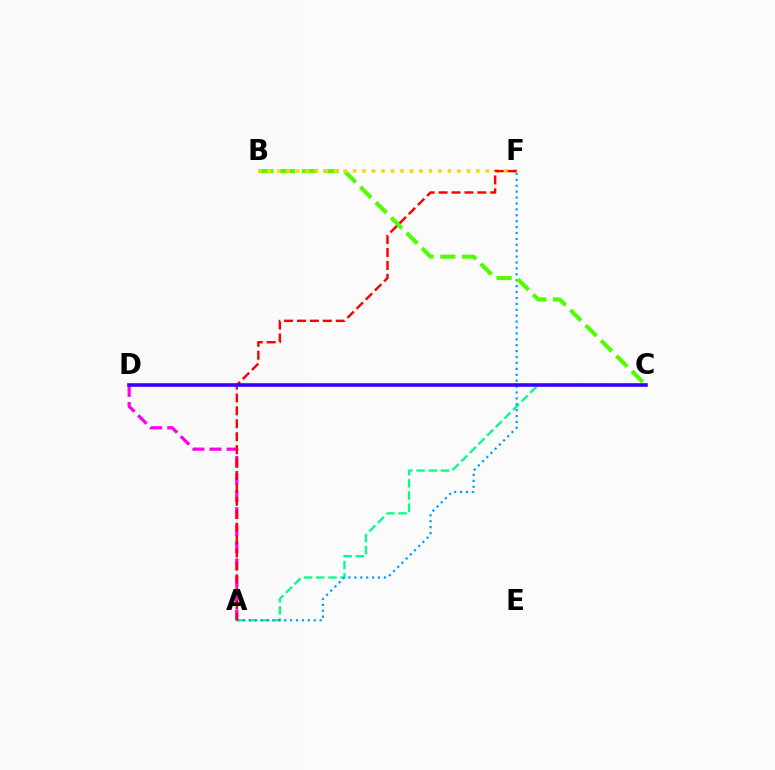{('A', 'D'): [{'color': '#ff00ed', 'line_style': 'dashed', 'thickness': 2.32}], ('A', 'C'): [{'color': '#00ff86', 'line_style': 'dashed', 'thickness': 1.65}], ('A', 'F'): [{'color': '#009eff', 'line_style': 'dotted', 'thickness': 1.6}, {'color': '#ff0000', 'line_style': 'dashed', 'thickness': 1.76}], ('B', 'C'): [{'color': '#4fff00', 'line_style': 'dashed', 'thickness': 2.95}], ('B', 'F'): [{'color': '#ffd500', 'line_style': 'dotted', 'thickness': 2.58}], ('C', 'D'): [{'color': '#3700ff', 'line_style': 'solid', 'thickness': 2.58}]}